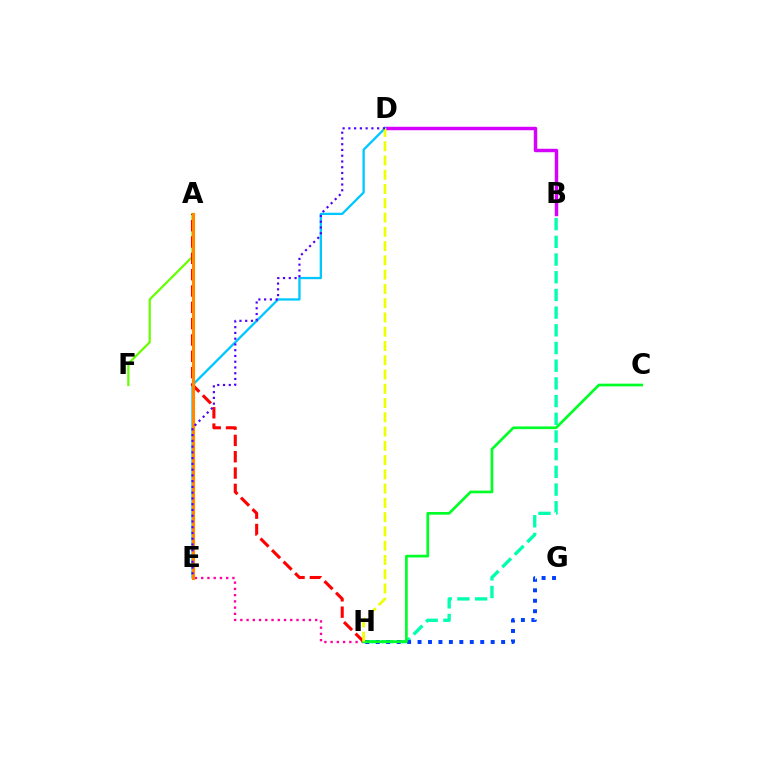{('A', 'F'): [{'color': '#66ff00', 'line_style': 'solid', 'thickness': 1.6}], ('B', 'H'): [{'color': '#00ffaf', 'line_style': 'dashed', 'thickness': 2.4}], ('B', 'D'): [{'color': '#d600ff', 'line_style': 'solid', 'thickness': 2.49}], ('E', 'H'): [{'color': '#ff00a0', 'line_style': 'dotted', 'thickness': 1.7}], ('D', 'E'): [{'color': '#00c7ff', 'line_style': 'solid', 'thickness': 1.66}, {'color': '#4f00ff', 'line_style': 'dotted', 'thickness': 1.56}], ('A', 'H'): [{'color': '#ff0000', 'line_style': 'dashed', 'thickness': 2.22}], ('G', 'H'): [{'color': '#003fff', 'line_style': 'dotted', 'thickness': 2.84}], ('C', 'H'): [{'color': '#00ff27', 'line_style': 'solid', 'thickness': 1.94}], ('A', 'E'): [{'color': '#ff8800', 'line_style': 'solid', 'thickness': 2.27}], ('D', 'H'): [{'color': '#eeff00', 'line_style': 'dashed', 'thickness': 1.94}]}